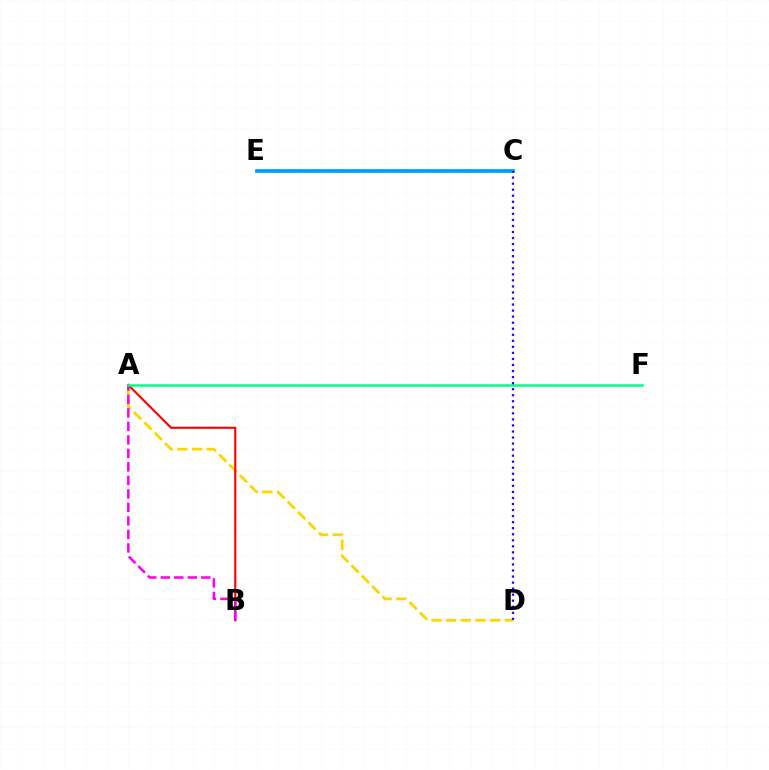{('C', 'E'): [{'color': '#4fff00', 'line_style': 'dashed', 'thickness': 1.74}, {'color': '#009eff', 'line_style': 'solid', 'thickness': 2.7}], ('A', 'D'): [{'color': '#ffd500', 'line_style': 'dashed', 'thickness': 1.99}], ('A', 'B'): [{'color': '#ff0000', 'line_style': 'solid', 'thickness': 1.54}, {'color': '#ff00ed', 'line_style': 'dashed', 'thickness': 1.83}], ('A', 'F'): [{'color': '#00ff86', 'line_style': 'solid', 'thickness': 1.8}], ('C', 'D'): [{'color': '#3700ff', 'line_style': 'dotted', 'thickness': 1.64}]}